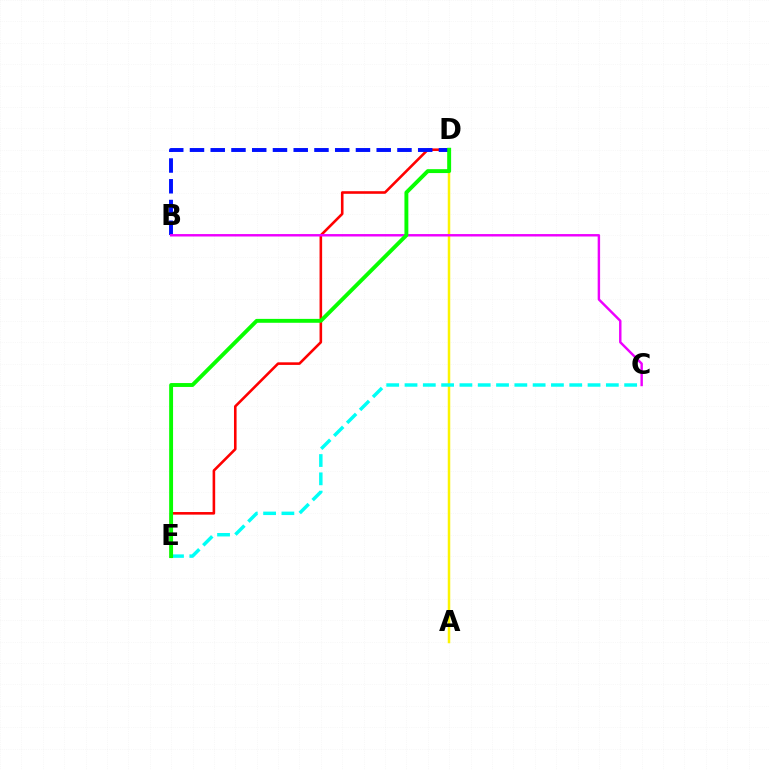{('A', 'D'): [{'color': '#fcf500', 'line_style': 'solid', 'thickness': 1.8}], ('D', 'E'): [{'color': '#ff0000', 'line_style': 'solid', 'thickness': 1.87}, {'color': '#08ff00', 'line_style': 'solid', 'thickness': 2.81}], ('B', 'D'): [{'color': '#0010ff', 'line_style': 'dashed', 'thickness': 2.82}], ('C', 'E'): [{'color': '#00fff6', 'line_style': 'dashed', 'thickness': 2.49}], ('B', 'C'): [{'color': '#ee00ff', 'line_style': 'solid', 'thickness': 1.75}]}